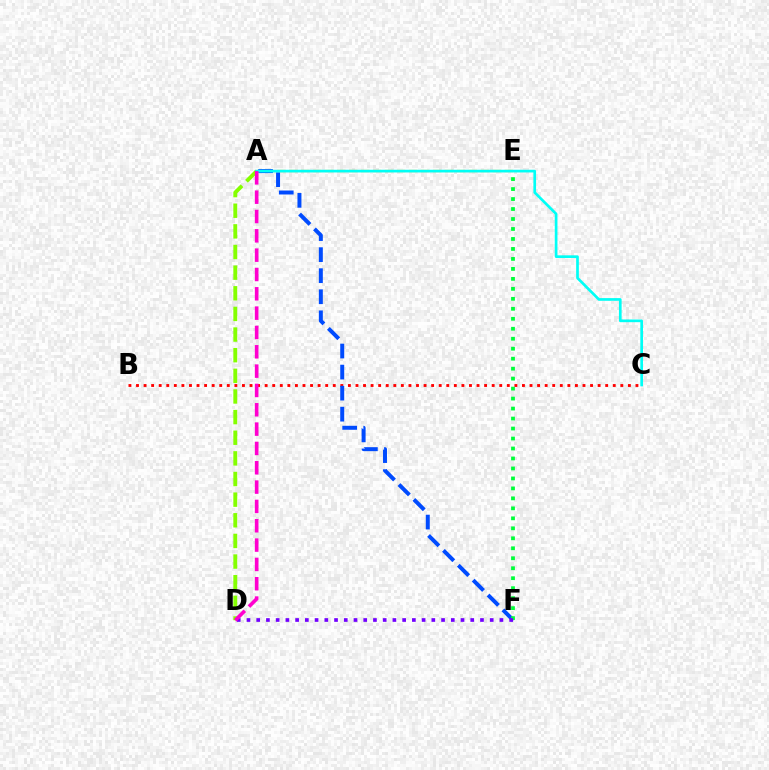{('A', 'E'): [{'color': '#ffbd00', 'line_style': 'dashed', 'thickness': 1.63}], ('B', 'C'): [{'color': '#ff0000', 'line_style': 'dotted', 'thickness': 2.06}], ('A', 'F'): [{'color': '#004bff', 'line_style': 'dashed', 'thickness': 2.86}], ('A', 'D'): [{'color': '#84ff00', 'line_style': 'dashed', 'thickness': 2.8}, {'color': '#ff00cf', 'line_style': 'dashed', 'thickness': 2.63}], ('E', 'F'): [{'color': '#00ff39', 'line_style': 'dotted', 'thickness': 2.71}], ('D', 'F'): [{'color': '#7200ff', 'line_style': 'dotted', 'thickness': 2.64}], ('A', 'C'): [{'color': '#00fff6', 'line_style': 'solid', 'thickness': 1.93}]}